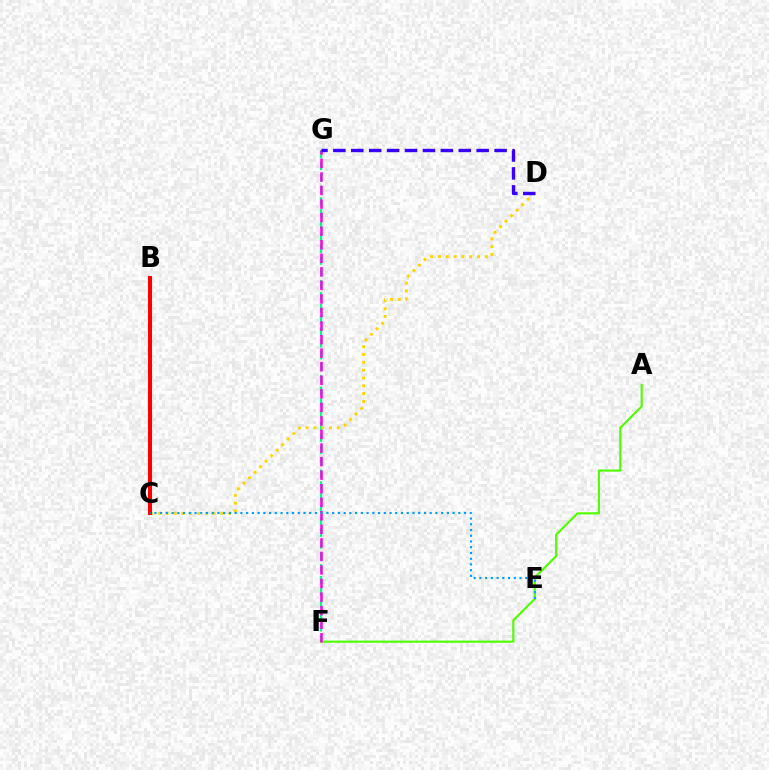{('F', 'G'): [{'color': '#00ff86', 'line_style': 'dashed', 'thickness': 1.61}, {'color': '#ff00ed', 'line_style': 'dashed', 'thickness': 1.84}], ('C', 'D'): [{'color': '#ffd500', 'line_style': 'dotted', 'thickness': 2.13}], ('B', 'C'): [{'color': '#ff0000', 'line_style': 'solid', 'thickness': 2.92}], ('A', 'F'): [{'color': '#4fff00', 'line_style': 'solid', 'thickness': 1.55}], ('C', 'E'): [{'color': '#009eff', 'line_style': 'dotted', 'thickness': 1.56}], ('D', 'G'): [{'color': '#3700ff', 'line_style': 'dashed', 'thickness': 2.43}]}